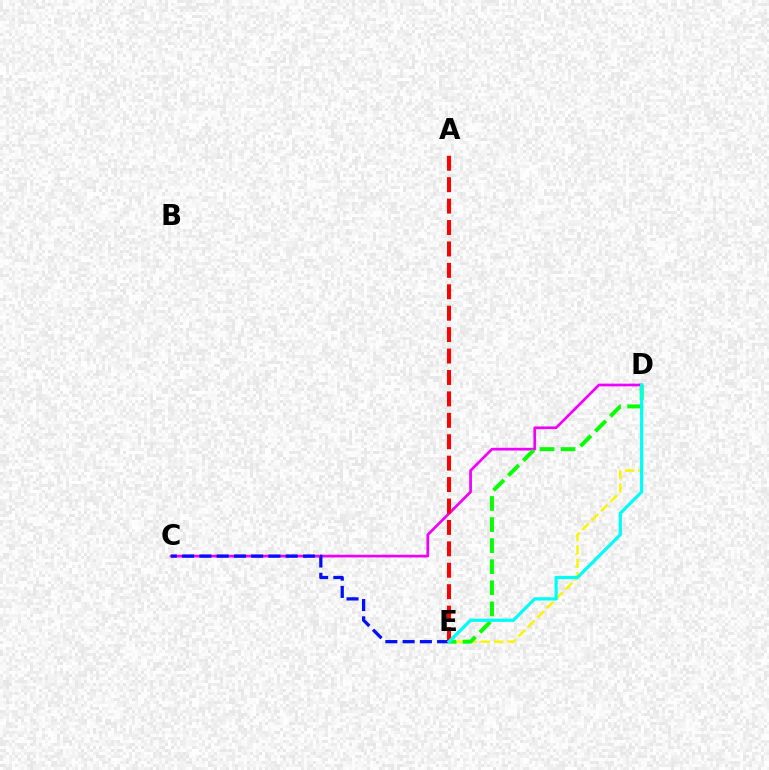{('C', 'D'): [{'color': '#ee00ff', 'line_style': 'solid', 'thickness': 1.95}], ('C', 'E'): [{'color': '#0010ff', 'line_style': 'dashed', 'thickness': 2.35}], ('D', 'E'): [{'color': '#fcf500', 'line_style': 'dashed', 'thickness': 1.81}, {'color': '#08ff00', 'line_style': 'dashed', 'thickness': 2.86}, {'color': '#00fff6', 'line_style': 'solid', 'thickness': 2.34}], ('A', 'E'): [{'color': '#ff0000', 'line_style': 'dashed', 'thickness': 2.91}]}